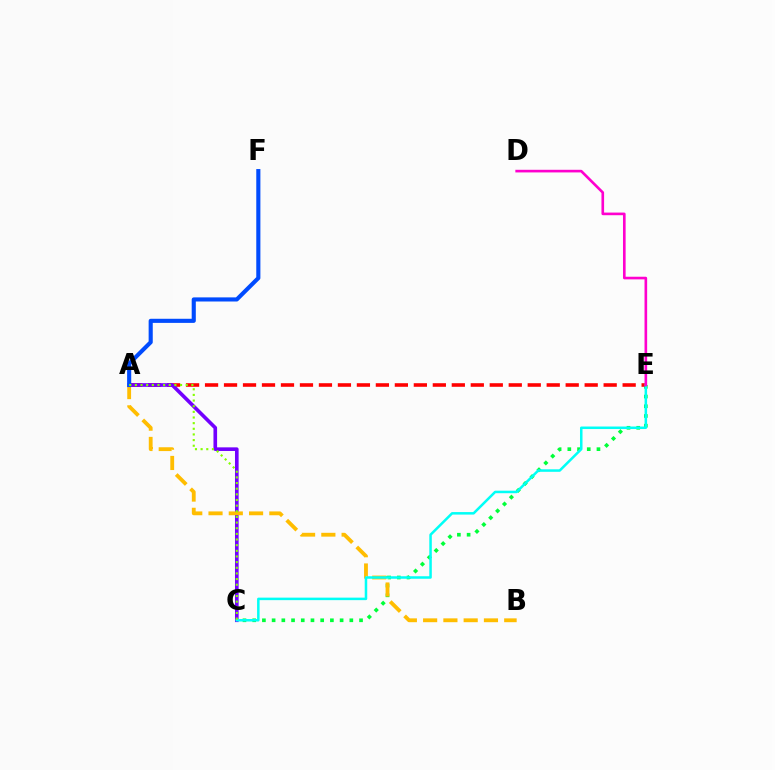{('C', 'E'): [{'color': '#00ff39', 'line_style': 'dotted', 'thickness': 2.64}, {'color': '#00fff6', 'line_style': 'solid', 'thickness': 1.81}], ('A', 'E'): [{'color': '#ff0000', 'line_style': 'dashed', 'thickness': 2.58}], ('A', 'C'): [{'color': '#7200ff', 'line_style': 'solid', 'thickness': 2.62}, {'color': '#84ff00', 'line_style': 'dotted', 'thickness': 1.53}], ('A', 'B'): [{'color': '#ffbd00', 'line_style': 'dashed', 'thickness': 2.75}], ('D', 'E'): [{'color': '#ff00cf', 'line_style': 'solid', 'thickness': 1.9}], ('A', 'F'): [{'color': '#004bff', 'line_style': 'solid', 'thickness': 2.96}]}